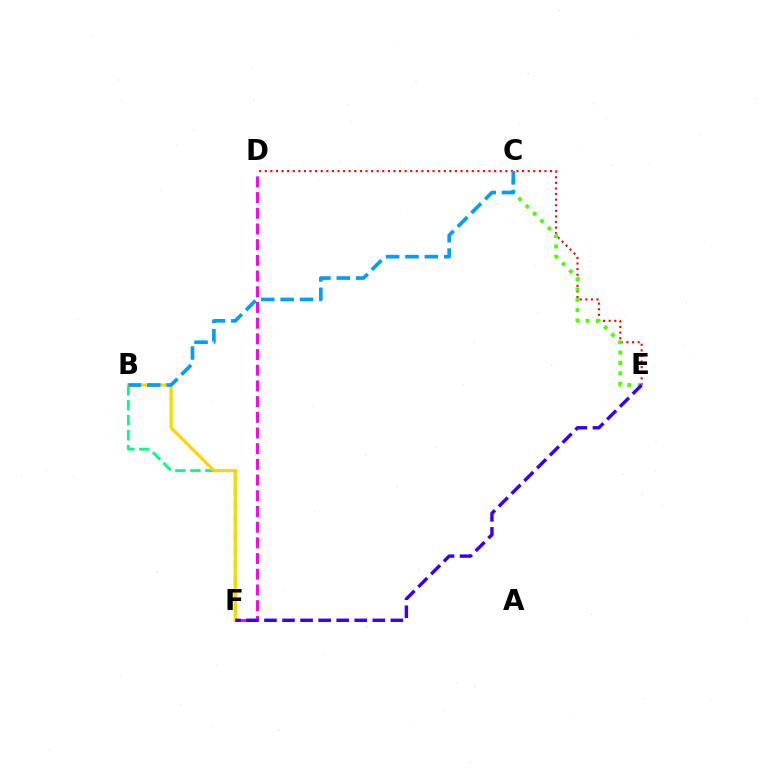{('D', 'E'): [{'color': '#ff0000', 'line_style': 'dotted', 'thickness': 1.52}], ('D', 'F'): [{'color': '#ff00ed', 'line_style': 'dashed', 'thickness': 2.13}], ('B', 'F'): [{'color': '#00ff86', 'line_style': 'dashed', 'thickness': 2.04}, {'color': '#ffd500', 'line_style': 'solid', 'thickness': 2.3}], ('C', 'E'): [{'color': '#4fff00', 'line_style': 'dotted', 'thickness': 2.82}], ('E', 'F'): [{'color': '#3700ff', 'line_style': 'dashed', 'thickness': 2.45}], ('B', 'C'): [{'color': '#009eff', 'line_style': 'dashed', 'thickness': 2.63}]}